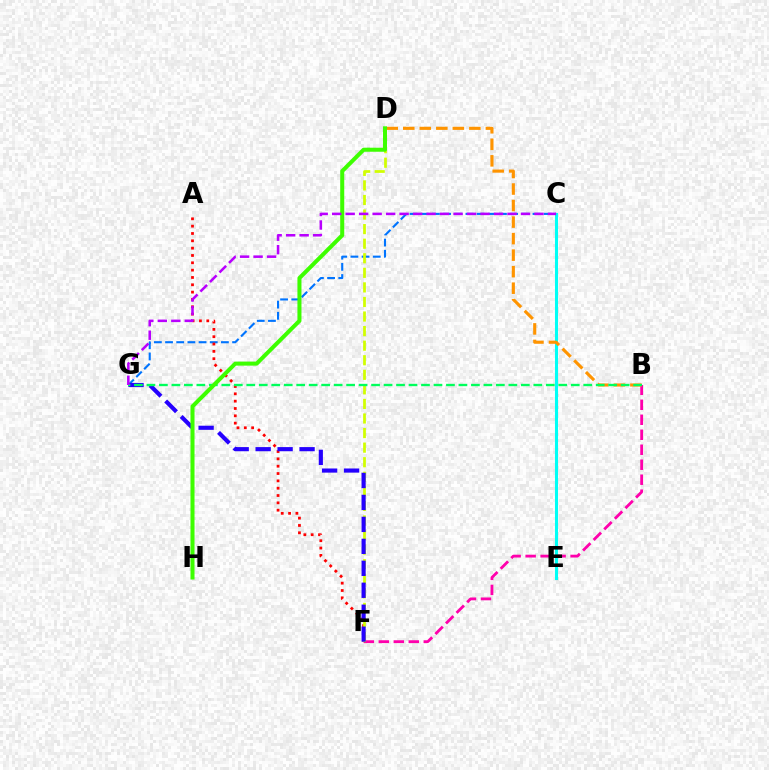{('B', 'F'): [{'color': '#ff00ac', 'line_style': 'dashed', 'thickness': 2.04}], ('C', 'G'): [{'color': '#0074ff', 'line_style': 'dashed', 'thickness': 1.52}, {'color': '#b900ff', 'line_style': 'dashed', 'thickness': 1.83}], ('A', 'F'): [{'color': '#ff0000', 'line_style': 'dotted', 'thickness': 1.99}], ('D', 'F'): [{'color': '#d1ff00', 'line_style': 'dashed', 'thickness': 1.98}], ('F', 'G'): [{'color': '#2500ff', 'line_style': 'dashed', 'thickness': 2.98}], ('C', 'E'): [{'color': '#00fff6', 'line_style': 'solid', 'thickness': 2.21}], ('B', 'D'): [{'color': '#ff9400', 'line_style': 'dashed', 'thickness': 2.25}], ('B', 'G'): [{'color': '#00ff5c', 'line_style': 'dashed', 'thickness': 1.7}], ('D', 'H'): [{'color': '#3dff00', 'line_style': 'solid', 'thickness': 2.9}]}